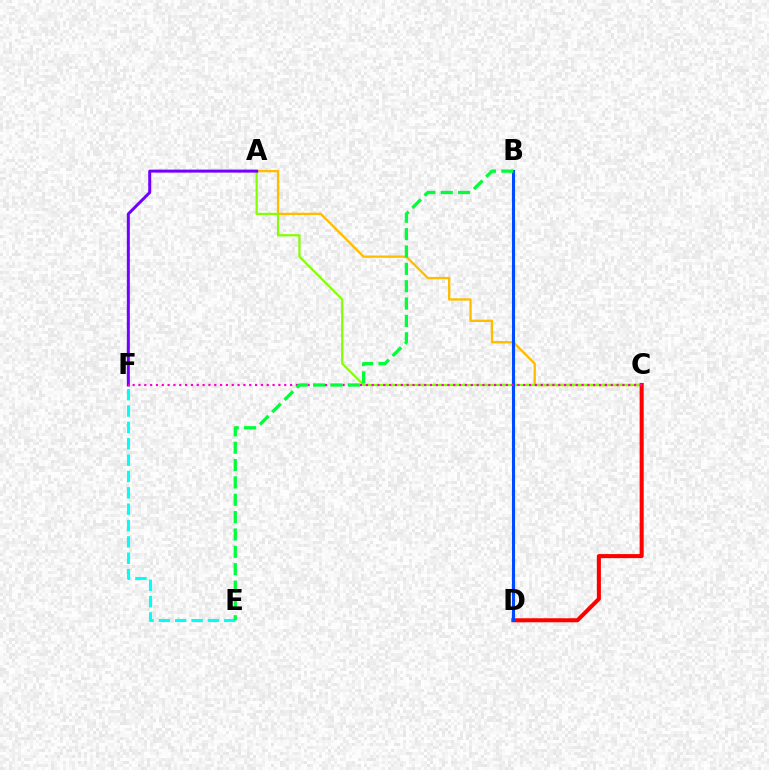{('A', 'C'): [{'color': '#ffbd00', 'line_style': 'solid', 'thickness': 1.68}, {'color': '#84ff00', 'line_style': 'solid', 'thickness': 1.6}], ('C', 'D'): [{'color': '#ff0000', 'line_style': 'solid', 'thickness': 2.91}], ('A', 'F'): [{'color': '#7200ff', 'line_style': 'solid', 'thickness': 2.16}], ('B', 'D'): [{'color': '#004bff', 'line_style': 'solid', 'thickness': 2.22}], ('E', 'F'): [{'color': '#00fff6', 'line_style': 'dashed', 'thickness': 2.22}], ('C', 'F'): [{'color': '#ff00cf', 'line_style': 'dotted', 'thickness': 1.58}], ('B', 'E'): [{'color': '#00ff39', 'line_style': 'dashed', 'thickness': 2.36}]}